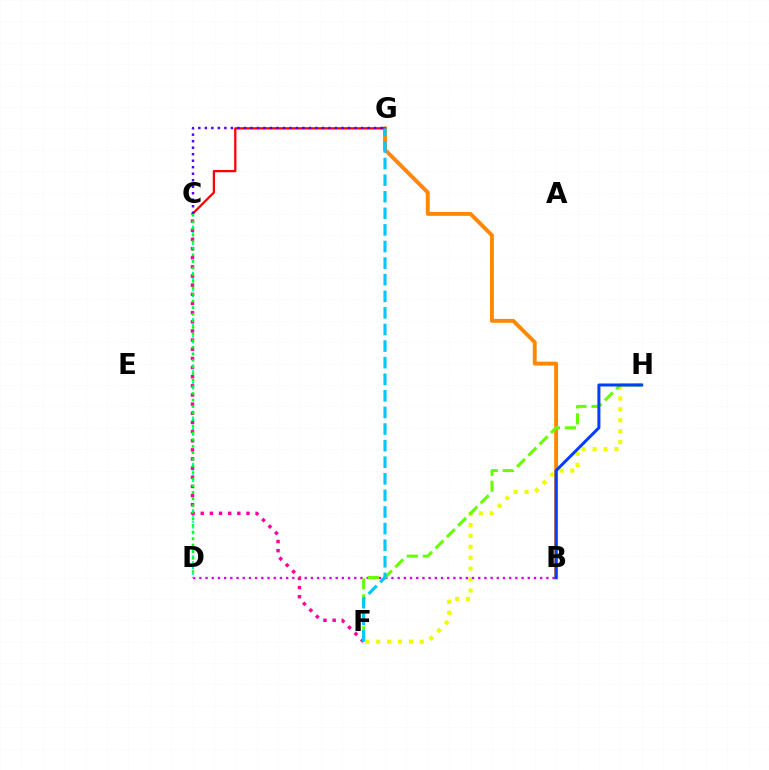{('F', 'H'): [{'color': '#eeff00', 'line_style': 'dotted', 'thickness': 2.97}, {'color': '#66ff00', 'line_style': 'dashed', 'thickness': 2.17}], ('C', 'D'): [{'color': '#00ffaf', 'line_style': 'dotted', 'thickness': 1.57}, {'color': '#00ff27', 'line_style': 'dotted', 'thickness': 1.79}], ('B', 'G'): [{'color': '#ff8800', 'line_style': 'solid', 'thickness': 2.8}], ('C', 'G'): [{'color': '#ff0000', 'line_style': 'solid', 'thickness': 1.63}, {'color': '#4f00ff', 'line_style': 'dotted', 'thickness': 1.77}], ('B', 'D'): [{'color': '#d600ff', 'line_style': 'dotted', 'thickness': 1.68}], ('C', 'F'): [{'color': '#ff00a0', 'line_style': 'dotted', 'thickness': 2.49}], ('B', 'H'): [{'color': '#003fff', 'line_style': 'solid', 'thickness': 2.16}], ('F', 'G'): [{'color': '#00c7ff', 'line_style': 'dashed', 'thickness': 2.25}]}